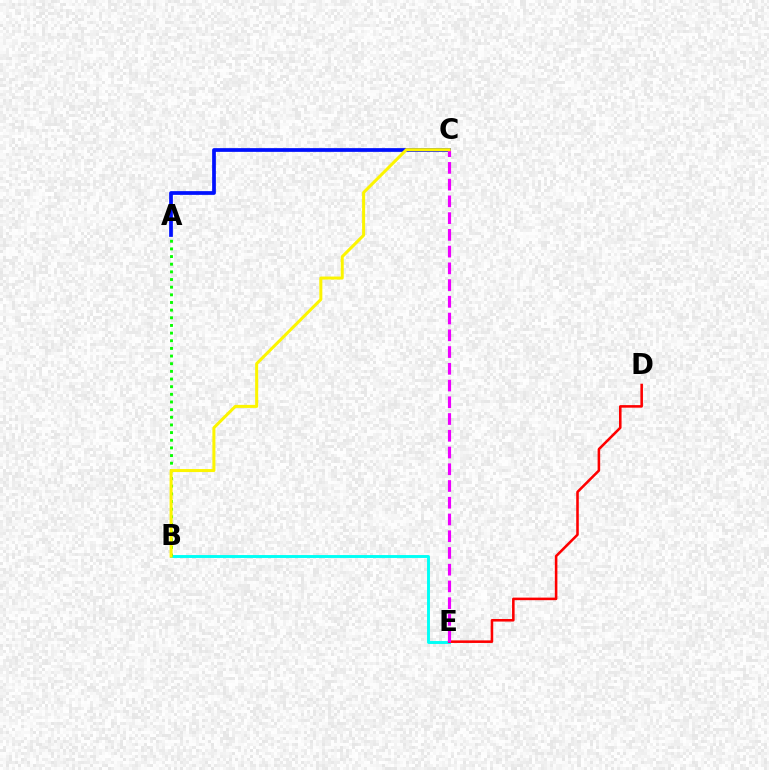{('B', 'E'): [{'color': '#00fff6', 'line_style': 'solid', 'thickness': 2.1}], ('A', 'B'): [{'color': '#08ff00', 'line_style': 'dotted', 'thickness': 2.08}], ('D', 'E'): [{'color': '#ff0000', 'line_style': 'solid', 'thickness': 1.85}], ('A', 'C'): [{'color': '#0010ff', 'line_style': 'solid', 'thickness': 2.68}], ('C', 'E'): [{'color': '#ee00ff', 'line_style': 'dashed', 'thickness': 2.27}], ('B', 'C'): [{'color': '#fcf500', 'line_style': 'solid', 'thickness': 2.17}]}